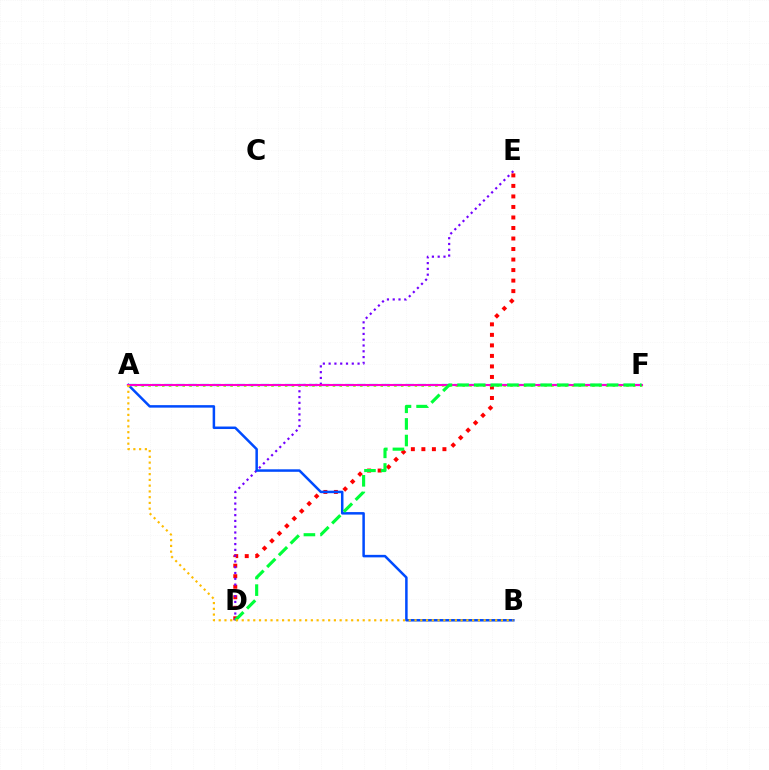{('D', 'E'): [{'color': '#ff0000', 'line_style': 'dotted', 'thickness': 2.86}, {'color': '#7200ff', 'line_style': 'dotted', 'thickness': 1.57}], ('A', 'F'): [{'color': '#00fff6', 'line_style': 'dashed', 'thickness': 1.64}, {'color': '#84ff00', 'line_style': 'dotted', 'thickness': 1.86}, {'color': '#ff00cf', 'line_style': 'solid', 'thickness': 1.5}], ('A', 'B'): [{'color': '#004bff', 'line_style': 'solid', 'thickness': 1.8}, {'color': '#ffbd00', 'line_style': 'dotted', 'thickness': 1.56}], ('D', 'F'): [{'color': '#00ff39', 'line_style': 'dashed', 'thickness': 2.26}]}